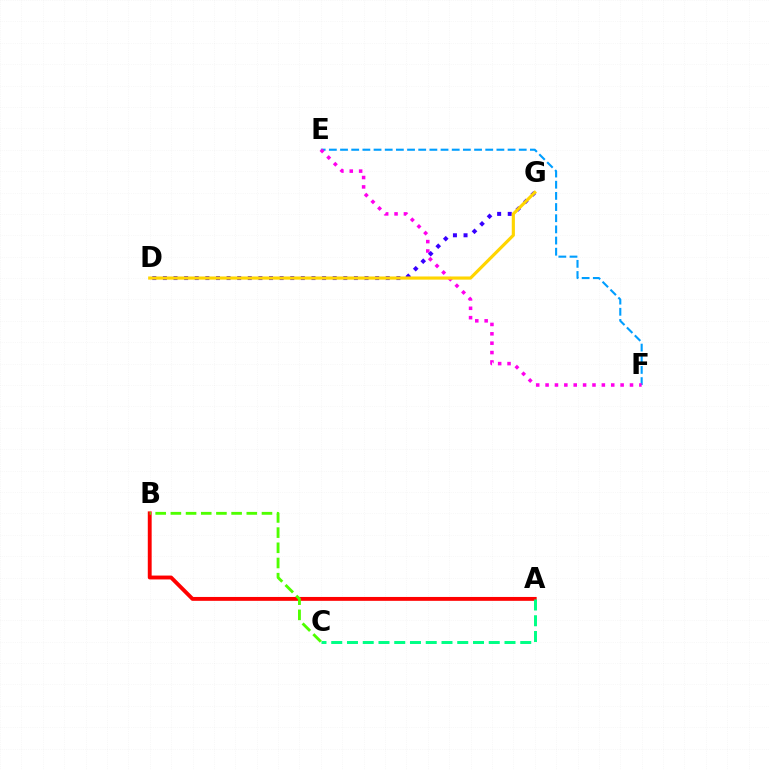{('E', 'F'): [{'color': '#009eff', 'line_style': 'dashed', 'thickness': 1.52}, {'color': '#ff00ed', 'line_style': 'dotted', 'thickness': 2.55}], ('A', 'B'): [{'color': '#ff0000', 'line_style': 'solid', 'thickness': 2.79}], ('A', 'C'): [{'color': '#00ff86', 'line_style': 'dashed', 'thickness': 2.14}], ('D', 'G'): [{'color': '#3700ff', 'line_style': 'dotted', 'thickness': 2.88}, {'color': '#ffd500', 'line_style': 'solid', 'thickness': 2.27}], ('B', 'C'): [{'color': '#4fff00', 'line_style': 'dashed', 'thickness': 2.06}]}